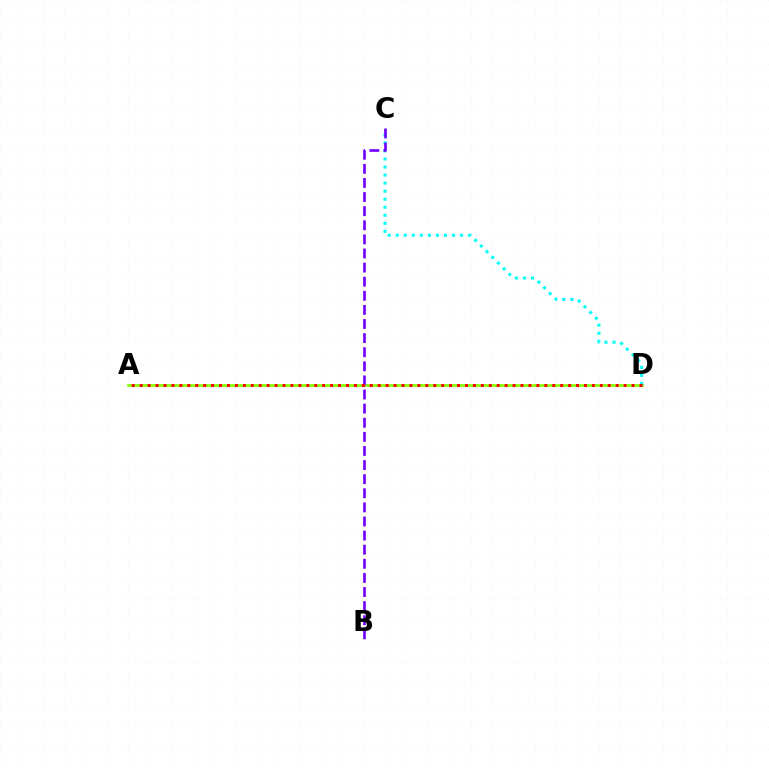{('A', 'D'): [{'color': '#84ff00', 'line_style': 'solid', 'thickness': 1.89}, {'color': '#ff0000', 'line_style': 'dotted', 'thickness': 2.16}], ('C', 'D'): [{'color': '#00fff6', 'line_style': 'dotted', 'thickness': 2.19}], ('B', 'C'): [{'color': '#7200ff', 'line_style': 'dashed', 'thickness': 1.92}]}